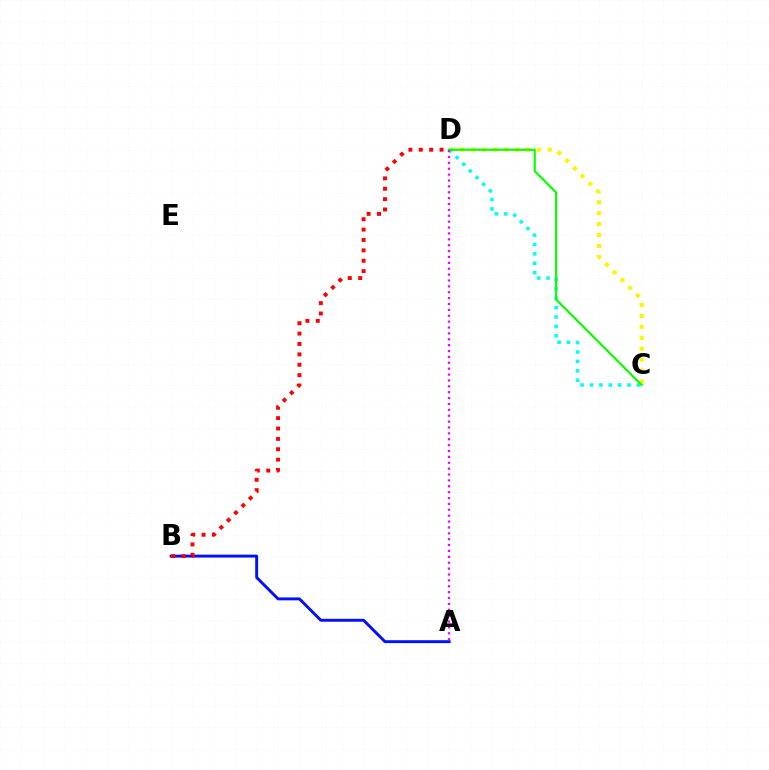{('A', 'B'): [{'color': '#0010ff', 'line_style': 'solid', 'thickness': 2.09}], ('C', 'D'): [{'color': '#fcf500', 'line_style': 'dotted', 'thickness': 2.97}, {'color': '#00fff6', 'line_style': 'dotted', 'thickness': 2.55}, {'color': '#08ff00', 'line_style': 'solid', 'thickness': 1.57}], ('B', 'D'): [{'color': '#ff0000', 'line_style': 'dotted', 'thickness': 2.82}], ('A', 'D'): [{'color': '#ee00ff', 'line_style': 'dotted', 'thickness': 1.6}]}